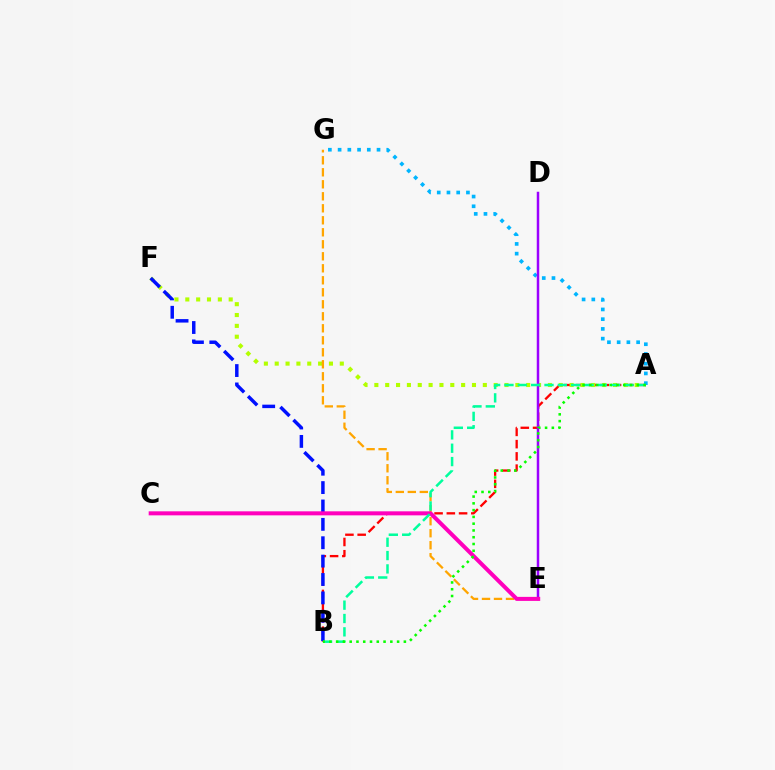{('A', 'B'): [{'color': '#ff0000', 'line_style': 'dashed', 'thickness': 1.66}, {'color': '#00ff9d', 'line_style': 'dashed', 'thickness': 1.81}, {'color': '#08ff00', 'line_style': 'dotted', 'thickness': 1.84}], ('A', 'F'): [{'color': '#b3ff00', 'line_style': 'dotted', 'thickness': 2.95}], ('E', 'G'): [{'color': '#ffa500', 'line_style': 'dashed', 'thickness': 1.63}], ('A', 'G'): [{'color': '#00b5ff', 'line_style': 'dotted', 'thickness': 2.64}], ('B', 'F'): [{'color': '#0010ff', 'line_style': 'dashed', 'thickness': 2.5}], ('D', 'E'): [{'color': '#9b00ff', 'line_style': 'solid', 'thickness': 1.79}], ('C', 'E'): [{'color': '#ff00bd', 'line_style': 'solid', 'thickness': 2.89}]}